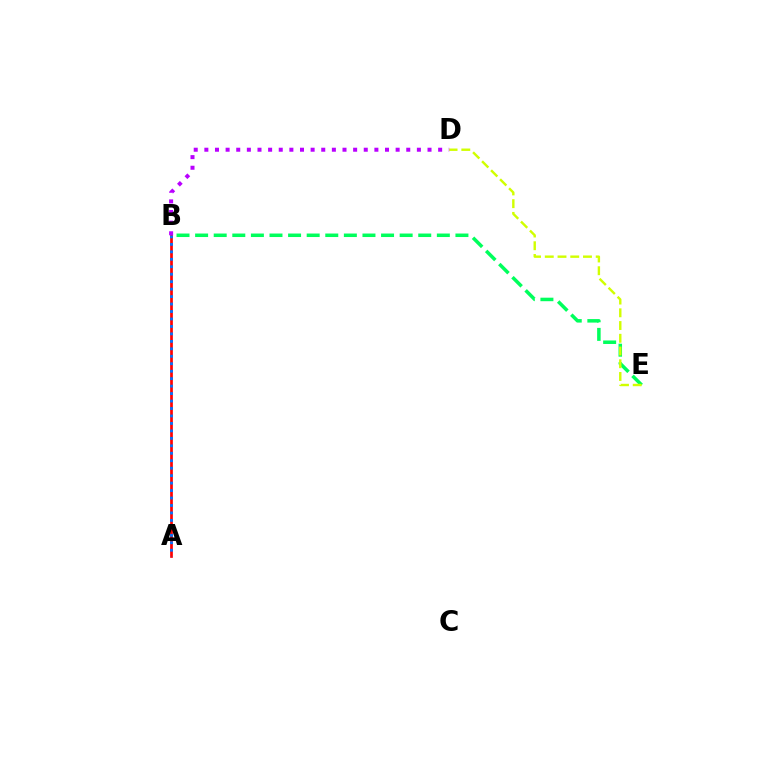{('A', 'B'): [{'color': '#ff0000', 'line_style': 'solid', 'thickness': 1.95}, {'color': '#0074ff', 'line_style': 'dotted', 'thickness': 2.03}], ('B', 'E'): [{'color': '#00ff5c', 'line_style': 'dashed', 'thickness': 2.53}], ('D', 'E'): [{'color': '#d1ff00', 'line_style': 'dashed', 'thickness': 1.73}], ('B', 'D'): [{'color': '#b900ff', 'line_style': 'dotted', 'thickness': 2.89}]}